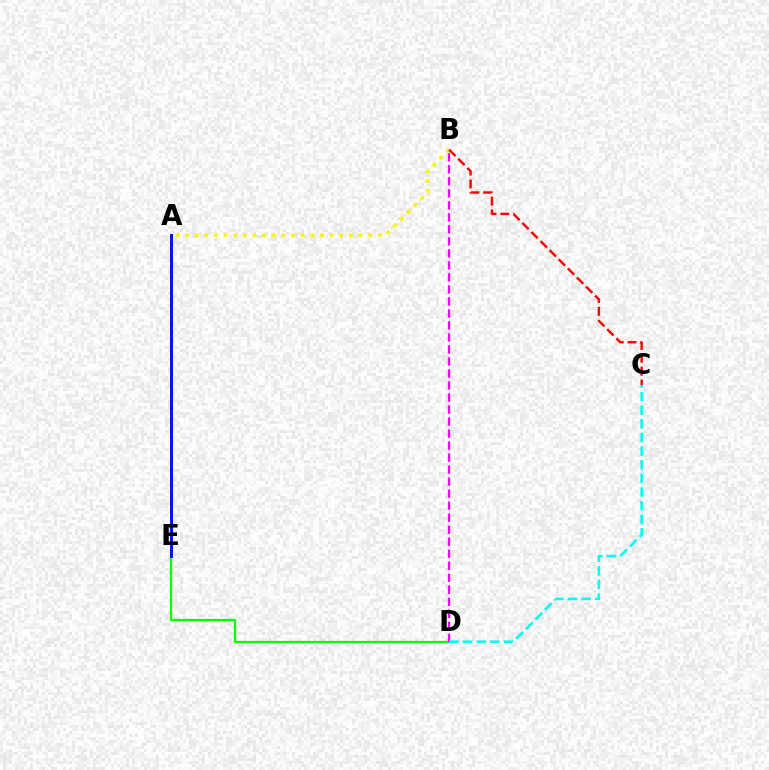{('A', 'B'): [{'color': '#fcf500', 'line_style': 'dotted', 'thickness': 2.62}], ('D', 'E'): [{'color': '#08ff00', 'line_style': 'solid', 'thickness': 1.62}], ('A', 'E'): [{'color': '#0010ff', 'line_style': 'solid', 'thickness': 2.11}], ('B', 'D'): [{'color': '#ee00ff', 'line_style': 'dashed', 'thickness': 1.63}], ('C', 'D'): [{'color': '#00fff6', 'line_style': 'dashed', 'thickness': 1.85}], ('B', 'C'): [{'color': '#ff0000', 'line_style': 'dashed', 'thickness': 1.75}]}